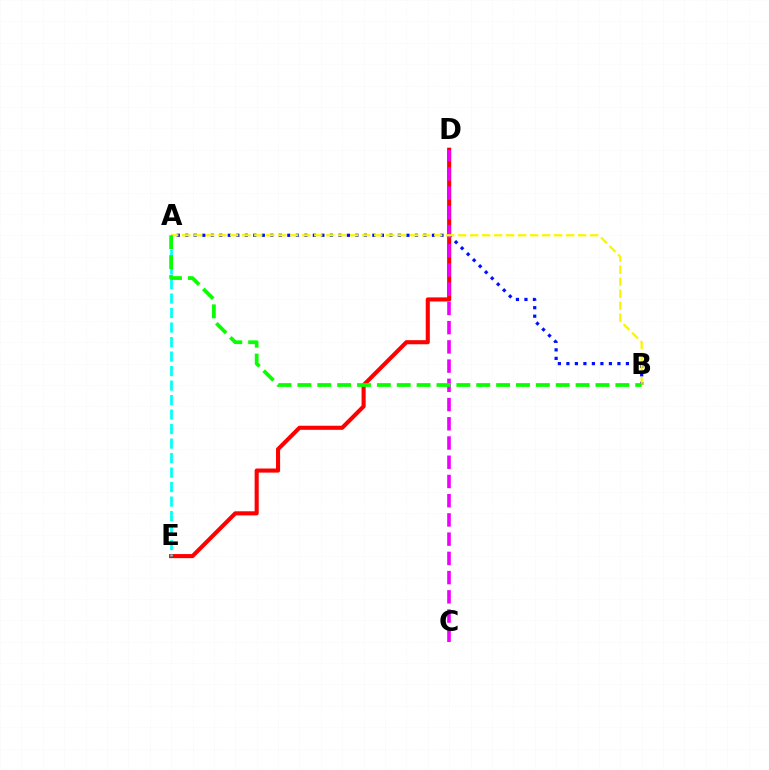{('D', 'E'): [{'color': '#ff0000', 'line_style': 'solid', 'thickness': 2.95}], ('A', 'E'): [{'color': '#00fff6', 'line_style': 'dashed', 'thickness': 1.97}], ('A', 'B'): [{'color': '#0010ff', 'line_style': 'dotted', 'thickness': 2.31}, {'color': '#fcf500', 'line_style': 'dashed', 'thickness': 1.63}, {'color': '#08ff00', 'line_style': 'dashed', 'thickness': 2.7}], ('C', 'D'): [{'color': '#ee00ff', 'line_style': 'dashed', 'thickness': 2.61}]}